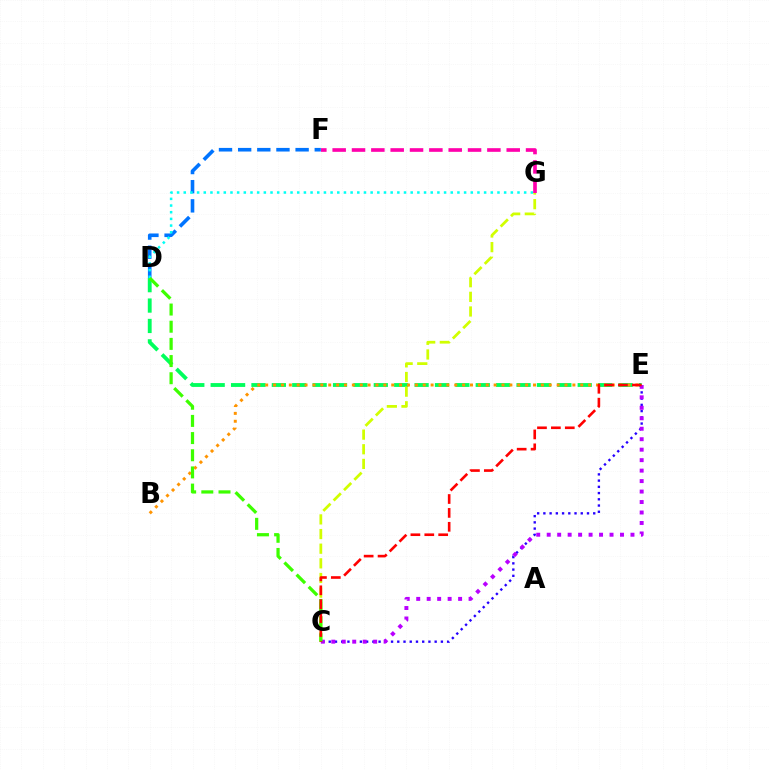{('D', 'F'): [{'color': '#0074ff', 'line_style': 'dashed', 'thickness': 2.6}], ('C', 'E'): [{'color': '#2500ff', 'line_style': 'dotted', 'thickness': 1.69}, {'color': '#b900ff', 'line_style': 'dotted', 'thickness': 2.84}, {'color': '#ff0000', 'line_style': 'dashed', 'thickness': 1.89}], ('D', 'E'): [{'color': '#00ff5c', 'line_style': 'dashed', 'thickness': 2.77}], ('C', 'G'): [{'color': '#d1ff00', 'line_style': 'dashed', 'thickness': 1.99}], ('D', 'G'): [{'color': '#00fff6', 'line_style': 'dotted', 'thickness': 1.81}], ('B', 'E'): [{'color': '#ff9400', 'line_style': 'dotted', 'thickness': 2.14}], ('C', 'D'): [{'color': '#3dff00', 'line_style': 'dashed', 'thickness': 2.33}], ('F', 'G'): [{'color': '#ff00ac', 'line_style': 'dashed', 'thickness': 2.63}]}